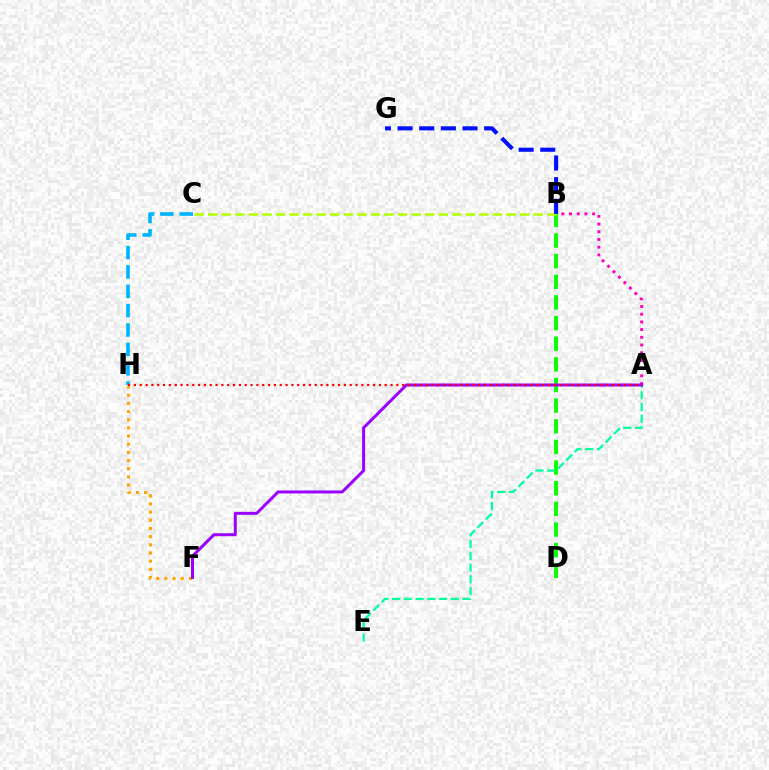{('A', 'B'): [{'color': '#ff00bd', 'line_style': 'dotted', 'thickness': 2.09}], ('C', 'H'): [{'color': '#00b5ff', 'line_style': 'dashed', 'thickness': 2.63}], ('B', 'D'): [{'color': '#08ff00', 'line_style': 'dashed', 'thickness': 2.8}], ('A', 'E'): [{'color': '#00ff9d', 'line_style': 'dashed', 'thickness': 1.59}], ('F', 'H'): [{'color': '#ffa500', 'line_style': 'dotted', 'thickness': 2.22}], ('B', 'C'): [{'color': '#b3ff00', 'line_style': 'dashed', 'thickness': 1.84}], ('A', 'F'): [{'color': '#9b00ff', 'line_style': 'solid', 'thickness': 2.16}], ('A', 'H'): [{'color': '#ff0000', 'line_style': 'dotted', 'thickness': 1.58}], ('B', 'G'): [{'color': '#0010ff', 'line_style': 'dashed', 'thickness': 2.94}]}